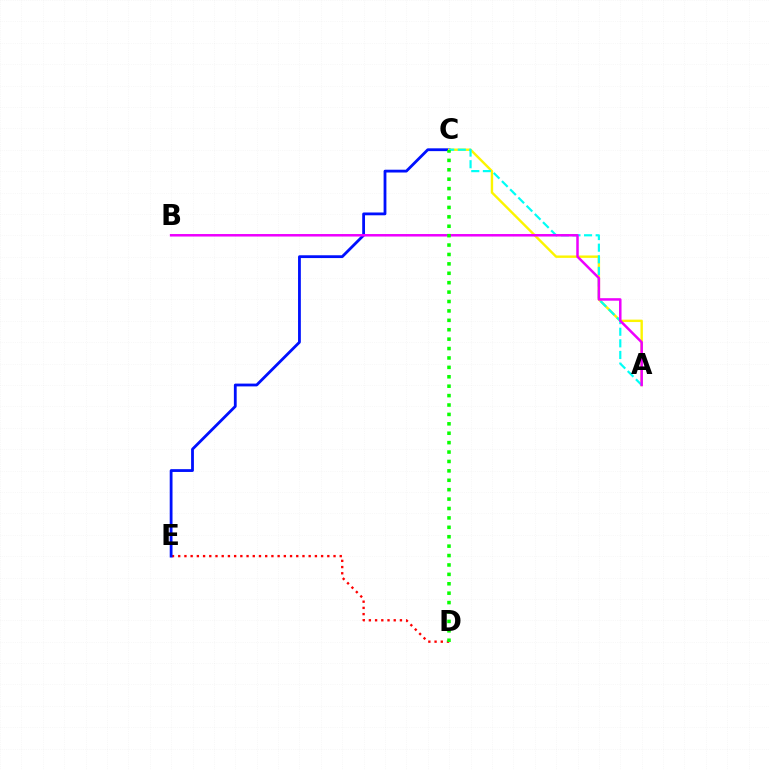{('D', 'E'): [{'color': '#ff0000', 'line_style': 'dotted', 'thickness': 1.69}], ('C', 'E'): [{'color': '#0010ff', 'line_style': 'solid', 'thickness': 2.02}], ('A', 'C'): [{'color': '#fcf500', 'line_style': 'solid', 'thickness': 1.73}, {'color': '#00fff6', 'line_style': 'dashed', 'thickness': 1.58}], ('A', 'B'): [{'color': '#ee00ff', 'line_style': 'solid', 'thickness': 1.8}], ('C', 'D'): [{'color': '#08ff00', 'line_style': 'dotted', 'thickness': 2.56}]}